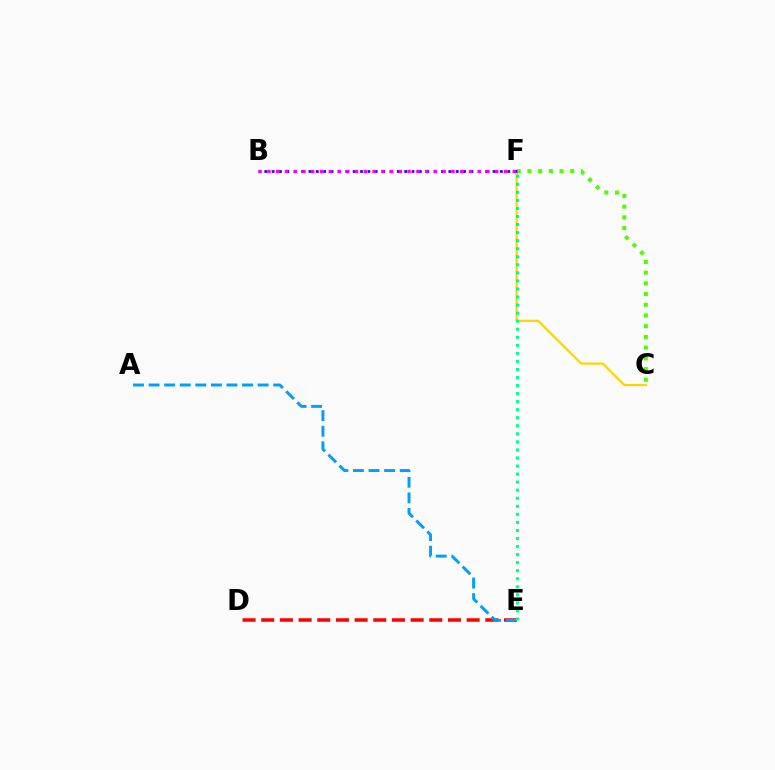{('C', 'F'): [{'color': '#4fff00', 'line_style': 'dotted', 'thickness': 2.91}, {'color': '#ffd500', 'line_style': 'solid', 'thickness': 1.62}], ('B', 'F'): [{'color': '#3700ff', 'line_style': 'dotted', 'thickness': 2.0}, {'color': '#ff00ed', 'line_style': 'dotted', 'thickness': 2.38}], ('D', 'E'): [{'color': '#ff0000', 'line_style': 'dashed', 'thickness': 2.54}], ('A', 'E'): [{'color': '#009eff', 'line_style': 'dashed', 'thickness': 2.12}], ('E', 'F'): [{'color': '#00ff86', 'line_style': 'dotted', 'thickness': 2.19}]}